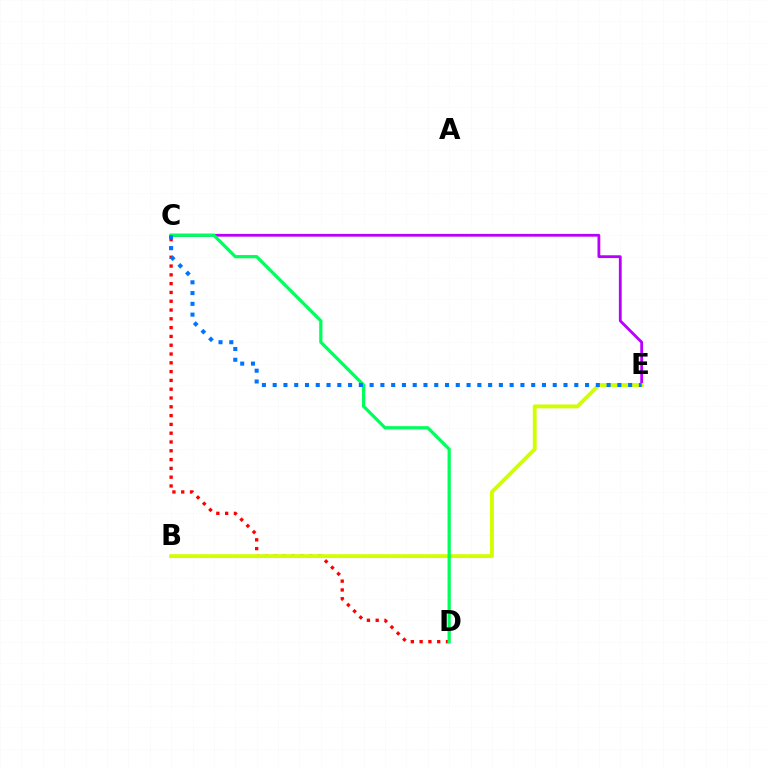{('C', 'E'): [{'color': '#b900ff', 'line_style': 'solid', 'thickness': 2.02}, {'color': '#0074ff', 'line_style': 'dotted', 'thickness': 2.93}], ('C', 'D'): [{'color': '#ff0000', 'line_style': 'dotted', 'thickness': 2.39}, {'color': '#00ff5c', 'line_style': 'solid', 'thickness': 2.33}], ('B', 'E'): [{'color': '#d1ff00', 'line_style': 'solid', 'thickness': 2.78}]}